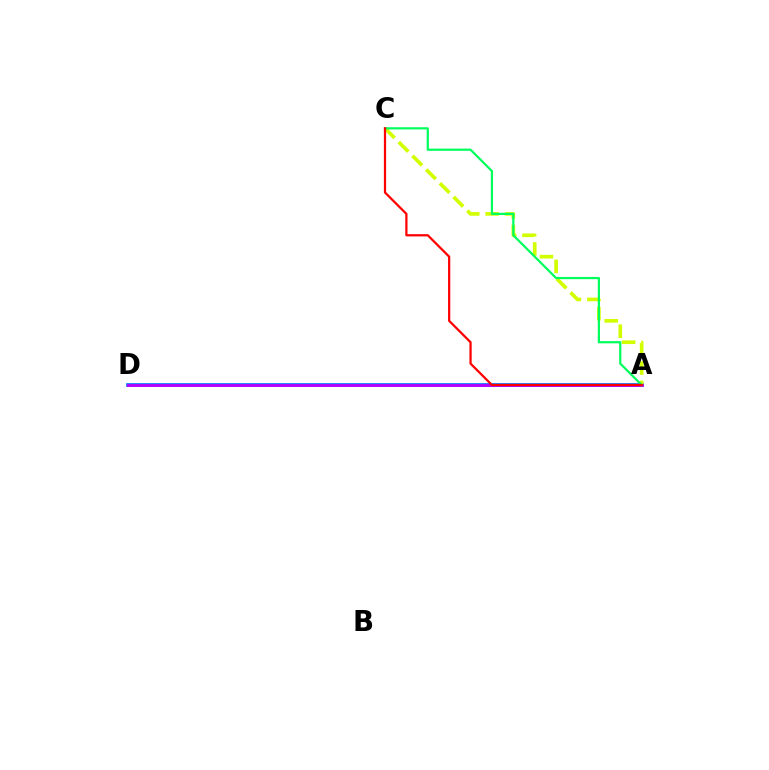{('A', 'D'): [{'color': '#0074ff', 'line_style': 'solid', 'thickness': 2.66}, {'color': '#b900ff', 'line_style': 'solid', 'thickness': 2.04}], ('A', 'C'): [{'color': '#d1ff00', 'line_style': 'dashed', 'thickness': 2.64}, {'color': '#00ff5c', 'line_style': 'solid', 'thickness': 1.6}, {'color': '#ff0000', 'line_style': 'solid', 'thickness': 1.61}]}